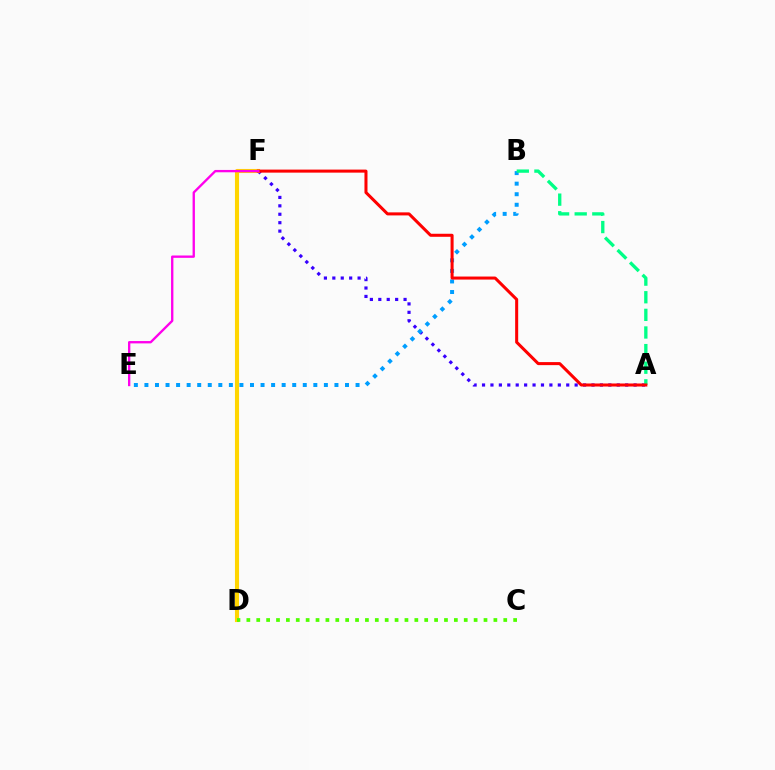{('A', 'F'): [{'color': '#3700ff', 'line_style': 'dotted', 'thickness': 2.29}, {'color': '#ff0000', 'line_style': 'solid', 'thickness': 2.18}], ('D', 'F'): [{'color': '#ffd500', 'line_style': 'solid', 'thickness': 2.95}], ('B', 'E'): [{'color': '#009eff', 'line_style': 'dotted', 'thickness': 2.87}], ('A', 'B'): [{'color': '#00ff86', 'line_style': 'dashed', 'thickness': 2.39}], ('E', 'F'): [{'color': '#ff00ed', 'line_style': 'solid', 'thickness': 1.68}], ('C', 'D'): [{'color': '#4fff00', 'line_style': 'dotted', 'thickness': 2.68}]}